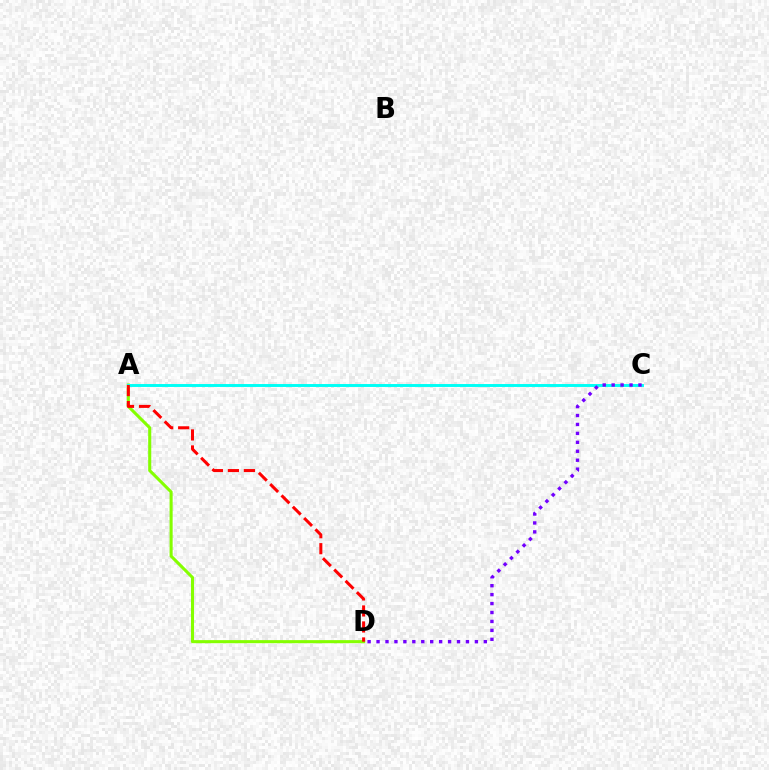{('A', 'D'): [{'color': '#84ff00', 'line_style': 'solid', 'thickness': 2.21}, {'color': '#ff0000', 'line_style': 'dashed', 'thickness': 2.17}], ('A', 'C'): [{'color': '#00fff6', 'line_style': 'solid', 'thickness': 2.11}], ('C', 'D'): [{'color': '#7200ff', 'line_style': 'dotted', 'thickness': 2.43}]}